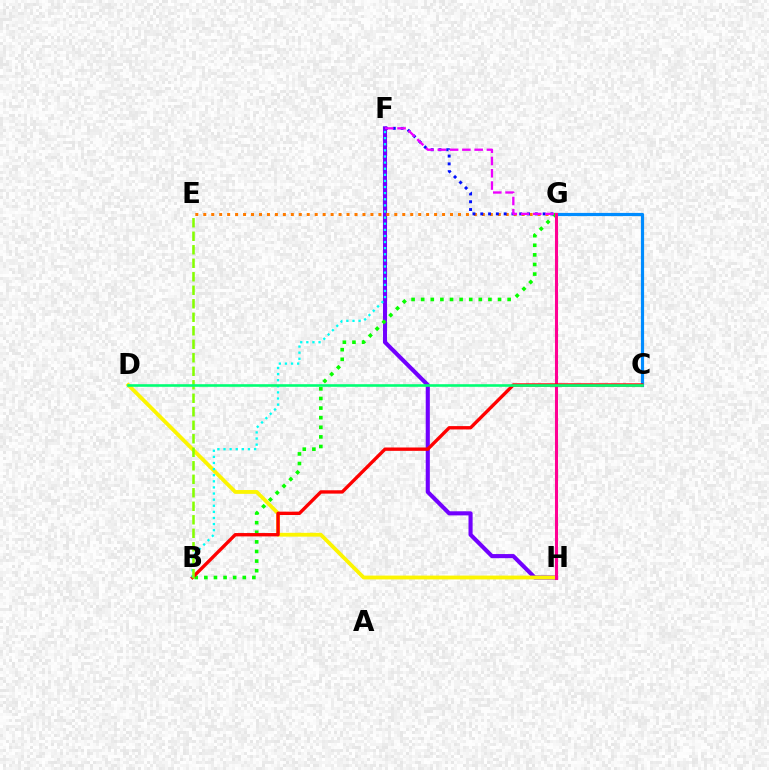{('F', 'H'): [{'color': '#7200ff', 'line_style': 'solid', 'thickness': 2.96}], ('C', 'G'): [{'color': '#008cff', 'line_style': 'solid', 'thickness': 2.29}], ('E', 'G'): [{'color': '#ff7c00', 'line_style': 'dotted', 'thickness': 2.16}], ('B', 'G'): [{'color': '#08ff00', 'line_style': 'dotted', 'thickness': 2.61}], ('D', 'H'): [{'color': '#fcf500', 'line_style': 'solid', 'thickness': 2.74}], ('G', 'H'): [{'color': '#ff0094', 'line_style': 'solid', 'thickness': 2.21}], ('B', 'C'): [{'color': '#ff0000', 'line_style': 'solid', 'thickness': 2.41}], ('F', 'G'): [{'color': '#0010ff', 'line_style': 'dotted', 'thickness': 2.12}, {'color': '#ee00ff', 'line_style': 'dashed', 'thickness': 1.67}], ('B', 'F'): [{'color': '#00fff6', 'line_style': 'dotted', 'thickness': 1.66}], ('B', 'E'): [{'color': '#84ff00', 'line_style': 'dashed', 'thickness': 1.83}], ('C', 'D'): [{'color': '#00ff74', 'line_style': 'solid', 'thickness': 1.88}]}